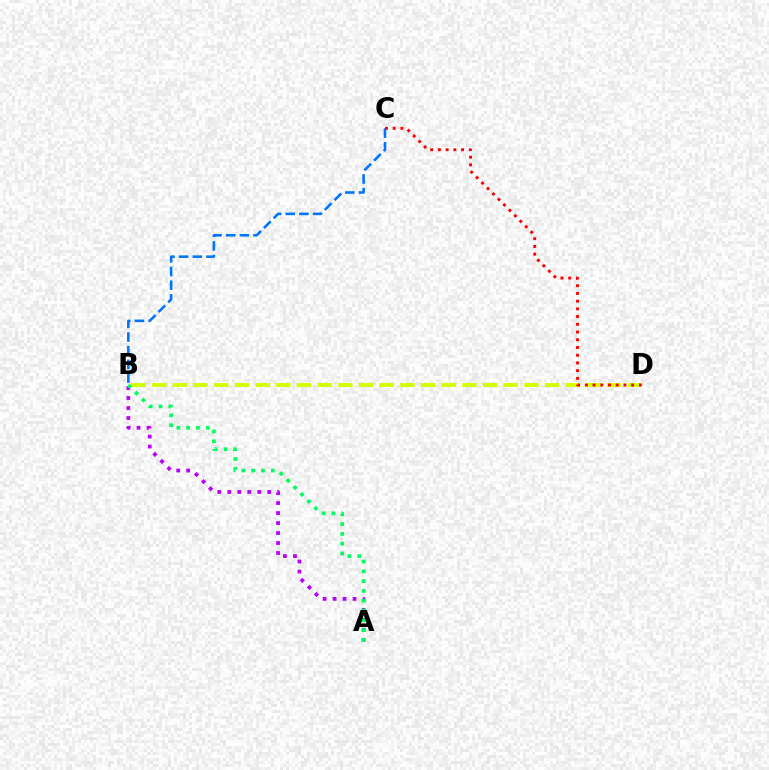{('B', 'C'): [{'color': '#0074ff', 'line_style': 'dashed', 'thickness': 1.86}], ('A', 'B'): [{'color': '#b900ff', 'line_style': 'dotted', 'thickness': 2.71}, {'color': '#00ff5c', 'line_style': 'dotted', 'thickness': 2.66}], ('B', 'D'): [{'color': '#d1ff00', 'line_style': 'dashed', 'thickness': 2.81}], ('C', 'D'): [{'color': '#ff0000', 'line_style': 'dotted', 'thickness': 2.1}]}